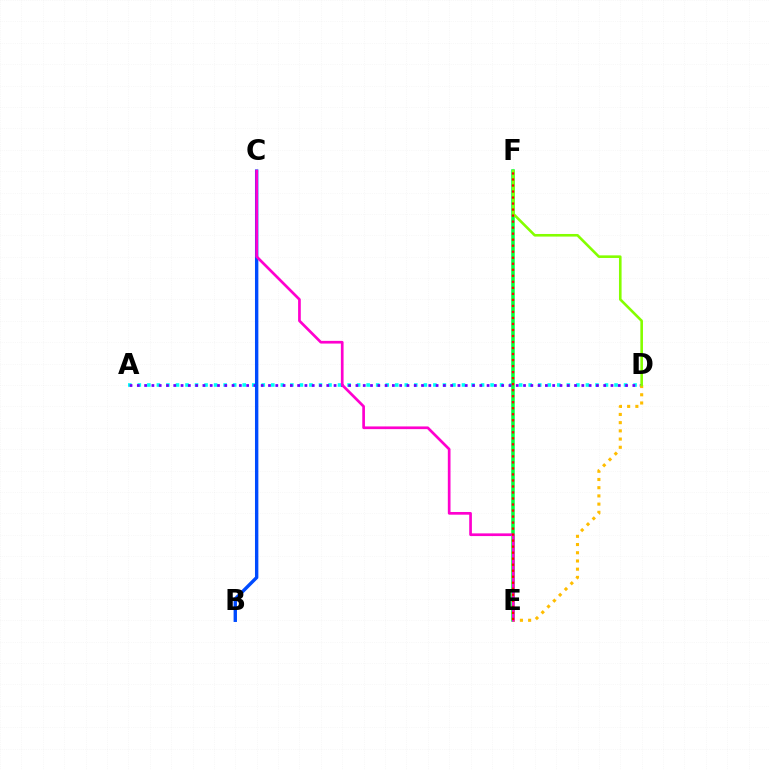{('A', 'D'): [{'color': '#00fff6', 'line_style': 'dotted', 'thickness': 2.59}, {'color': '#7200ff', 'line_style': 'dotted', 'thickness': 1.98}], ('E', 'F'): [{'color': '#00ff39', 'line_style': 'solid', 'thickness': 2.52}, {'color': '#ff0000', 'line_style': 'dotted', 'thickness': 1.64}], ('B', 'C'): [{'color': '#004bff', 'line_style': 'solid', 'thickness': 2.43}], ('D', 'E'): [{'color': '#ffbd00', 'line_style': 'dotted', 'thickness': 2.23}], ('D', 'F'): [{'color': '#84ff00', 'line_style': 'solid', 'thickness': 1.88}], ('C', 'E'): [{'color': '#ff00cf', 'line_style': 'solid', 'thickness': 1.94}]}